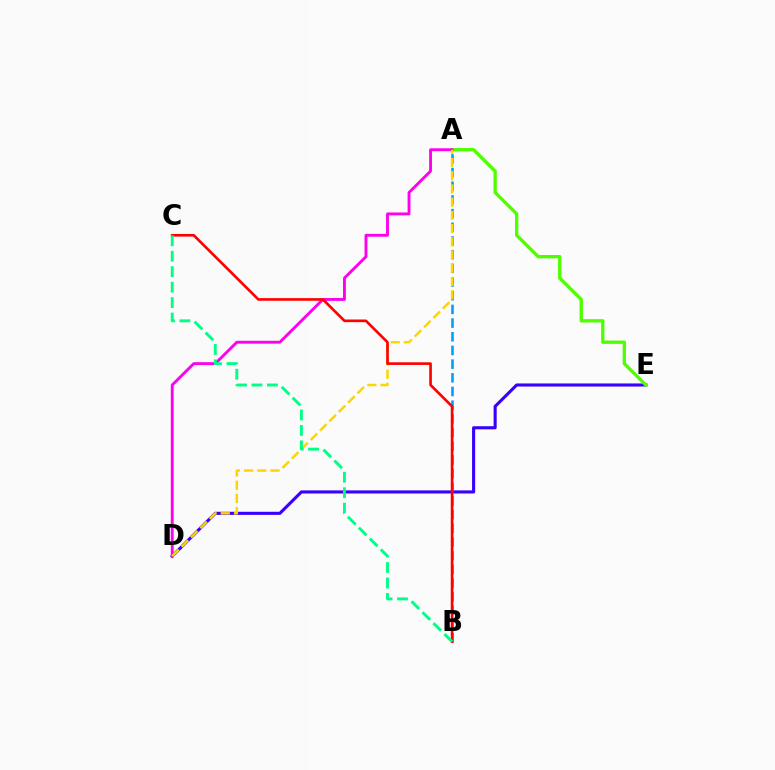{('D', 'E'): [{'color': '#3700ff', 'line_style': 'solid', 'thickness': 2.23}], ('A', 'E'): [{'color': '#4fff00', 'line_style': 'solid', 'thickness': 2.4}], ('A', 'D'): [{'color': '#ff00ed', 'line_style': 'solid', 'thickness': 2.07}, {'color': '#ffd500', 'line_style': 'dashed', 'thickness': 1.8}], ('A', 'B'): [{'color': '#009eff', 'line_style': 'dashed', 'thickness': 1.86}], ('B', 'C'): [{'color': '#ff0000', 'line_style': 'solid', 'thickness': 1.91}, {'color': '#00ff86', 'line_style': 'dashed', 'thickness': 2.1}]}